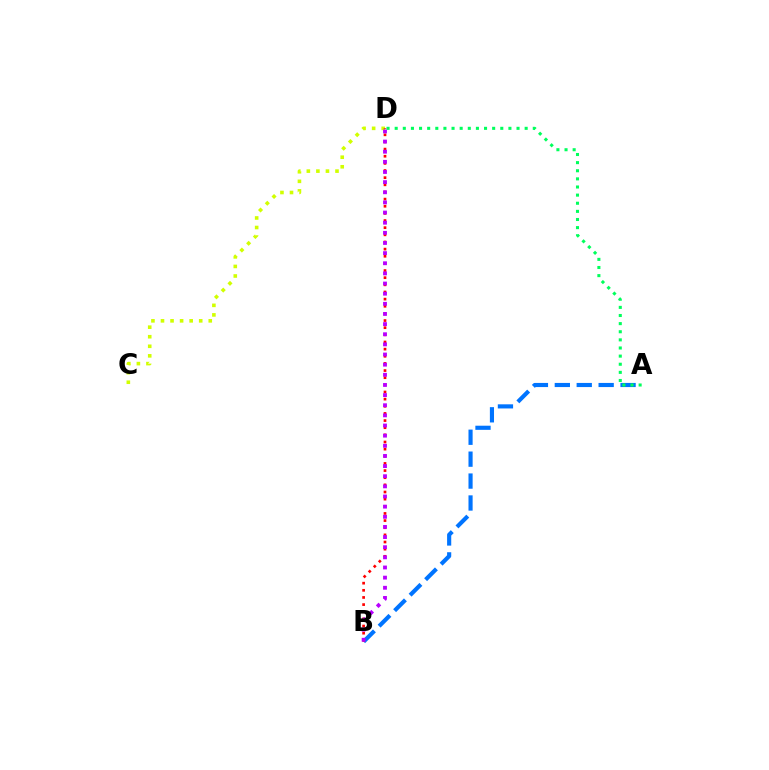{('C', 'D'): [{'color': '#d1ff00', 'line_style': 'dotted', 'thickness': 2.6}], ('A', 'B'): [{'color': '#0074ff', 'line_style': 'dashed', 'thickness': 2.98}], ('B', 'D'): [{'color': '#ff0000', 'line_style': 'dotted', 'thickness': 1.94}, {'color': '#b900ff', 'line_style': 'dotted', 'thickness': 2.76}], ('A', 'D'): [{'color': '#00ff5c', 'line_style': 'dotted', 'thickness': 2.21}]}